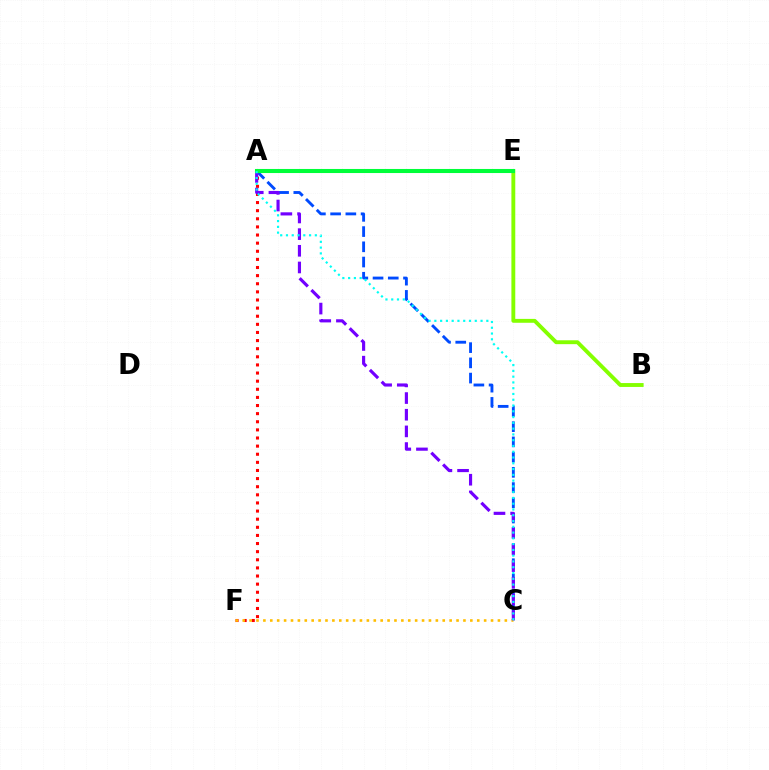{('A', 'F'): [{'color': '#ff0000', 'line_style': 'dotted', 'thickness': 2.21}], ('B', 'E'): [{'color': '#84ff00', 'line_style': 'solid', 'thickness': 2.79}], ('A', 'C'): [{'color': '#004bff', 'line_style': 'dashed', 'thickness': 2.07}, {'color': '#7200ff', 'line_style': 'dashed', 'thickness': 2.26}, {'color': '#00fff6', 'line_style': 'dotted', 'thickness': 1.57}], ('A', 'E'): [{'color': '#ff00cf', 'line_style': 'dashed', 'thickness': 2.79}, {'color': '#00ff39', 'line_style': 'solid', 'thickness': 2.93}], ('C', 'F'): [{'color': '#ffbd00', 'line_style': 'dotted', 'thickness': 1.87}]}